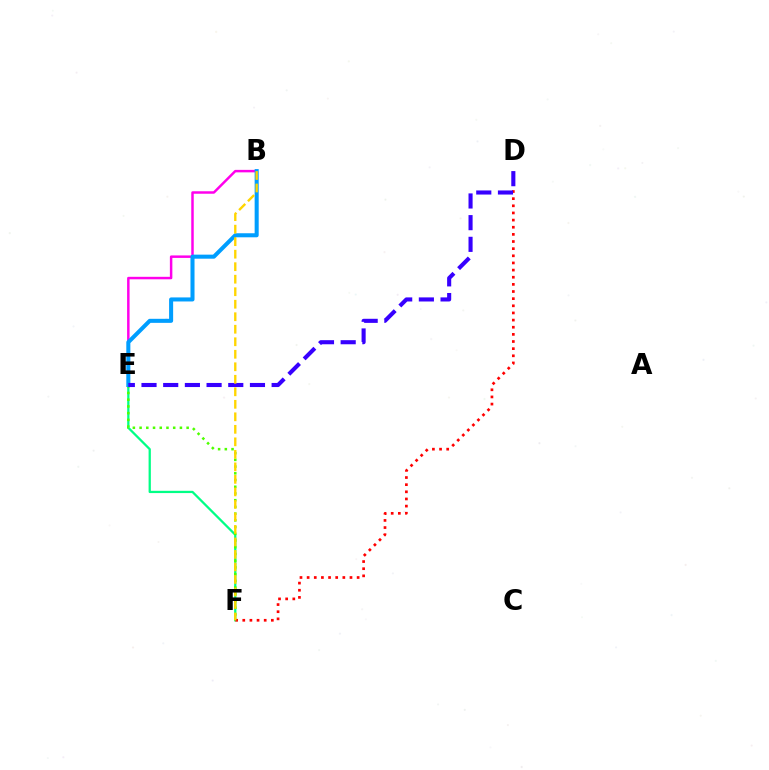{('E', 'F'): [{'color': '#00ff86', 'line_style': 'solid', 'thickness': 1.64}, {'color': '#4fff00', 'line_style': 'dotted', 'thickness': 1.83}], ('D', 'F'): [{'color': '#ff0000', 'line_style': 'dotted', 'thickness': 1.94}], ('B', 'E'): [{'color': '#ff00ed', 'line_style': 'solid', 'thickness': 1.79}, {'color': '#009eff', 'line_style': 'solid', 'thickness': 2.91}], ('D', 'E'): [{'color': '#3700ff', 'line_style': 'dashed', 'thickness': 2.95}], ('B', 'F'): [{'color': '#ffd500', 'line_style': 'dashed', 'thickness': 1.7}]}